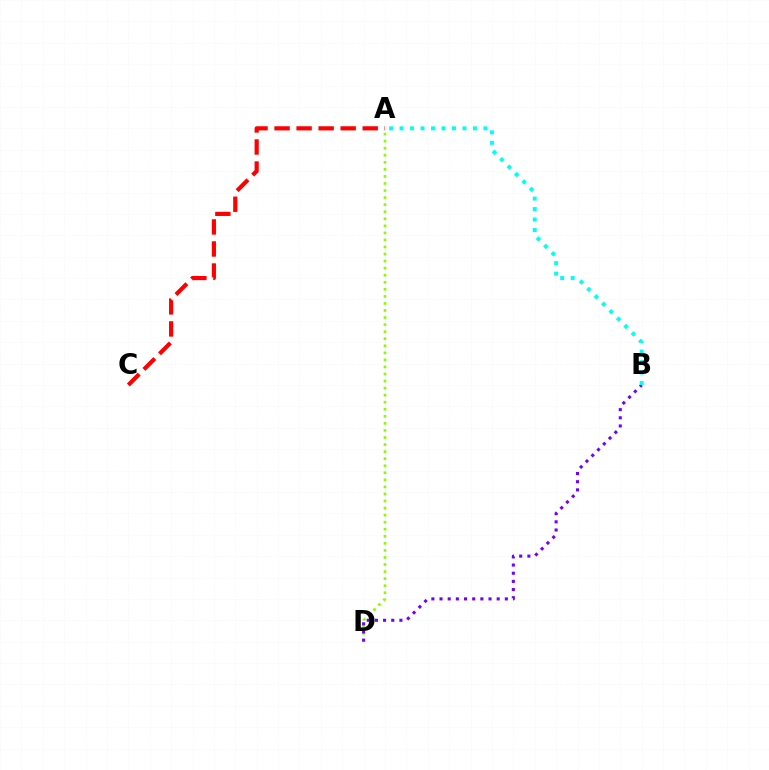{('A', 'D'): [{'color': '#84ff00', 'line_style': 'dotted', 'thickness': 1.92}], ('B', 'D'): [{'color': '#7200ff', 'line_style': 'dotted', 'thickness': 2.22}], ('A', 'C'): [{'color': '#ff0000', 'line_style': 'dashed', 'thickness': 2.99}], ('A', 'B'): [{'color': '#00fff6', 'line_style': 'dotted', 'thickness': 2.85}]}